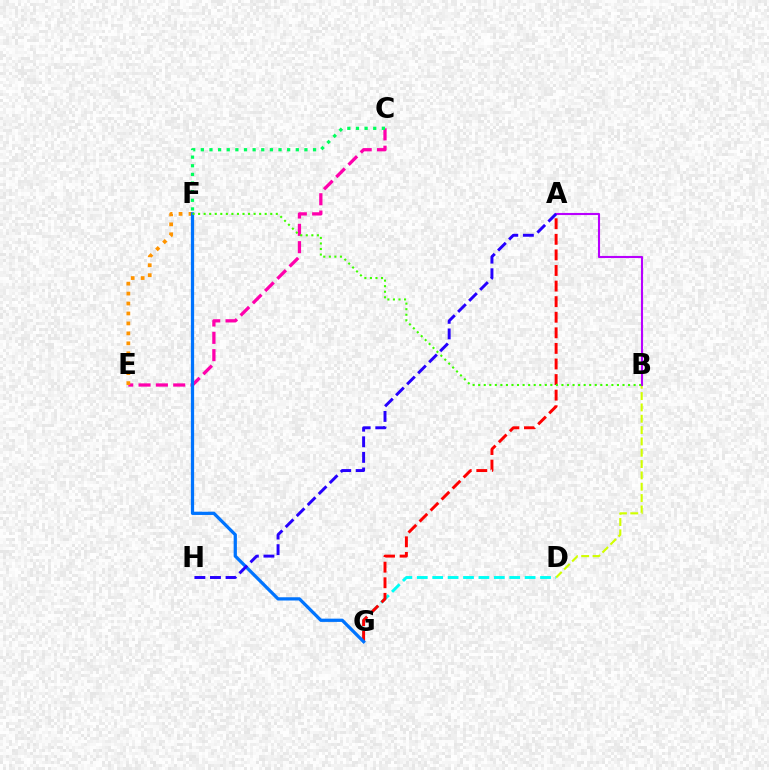{('B', 'D'): [{'color': '#d1ff00', 'line_style': 'dashed', 'thickness': 1.54}], ('D', 'G'): [{'color': '#00fff6', 'line_style': 'dashed', 'thickness': 2.09}], ('C', 'E'): [{'color': '#ff00ac', 'line_style': 'dashed', 'thickness': 2.35}], ('C', 'F'): [{'color': '#00ff5c', 'line_style': 'dotted', 'thickness': 2.35}], ('A', 'G'): [{'color': '#ff0000', 'line_style': 'dashed', 'thickness': 2.12}], ('A', 'B'): [{'color': '#b900ff', 'line_style': 'solid', 'thickness': 1.52}], ('E', 'F'): [{'color': '#ff9400', 'line_style': 'dotted', 'thickness': 2.7}], ('F', 'G'): [{'color': '#0074ff', 'line_style': 'solid', 'thickness': 2.34}], ('A', 'H'): [{'color': '#2500ff', 'line_style': 'dashed', 'thickness': 2.12}], ('B', 'F'): [{'color': '#3dff00', 'line_style': 'dotted', 'thickness': 1.51}]}